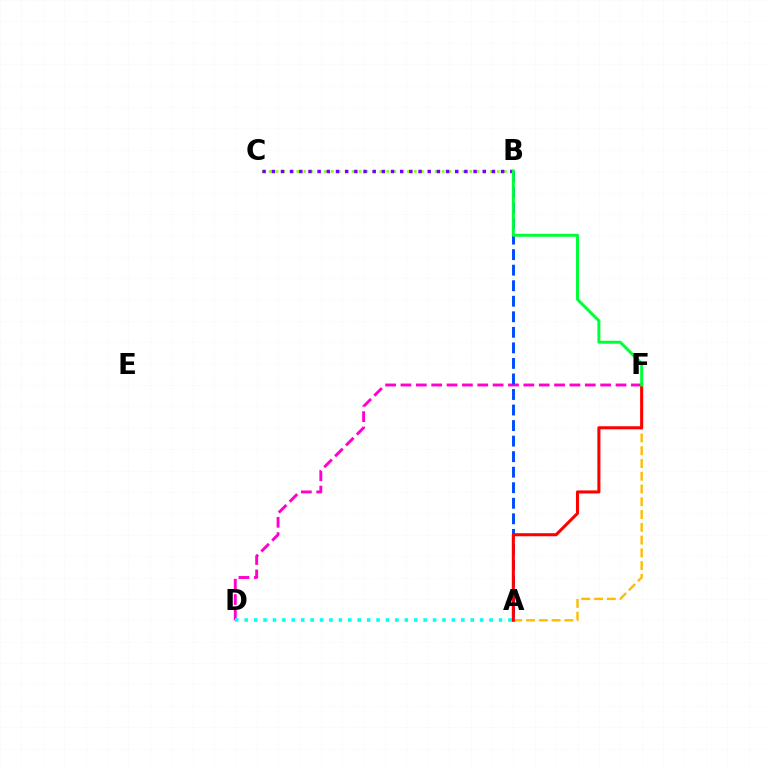{('D', 'F'): [{'color': '#ff00cf', 'line_style': 'dashed', 'thickness': 2.09}], ('A', 'F'): [{'color': '#ffbd00', 'line_style': 'dashed', 'thickness': 1.73}, {'color': '#ff0000', 'line_style': 'solid', 'thickness': 2.2}], ('B', 'C'): [{'color': '#84ff00', 'line_style': 'dotted', 'thickness': 1.88}, {'color': '#7200ff', 'line_style': 'dotted', 'thickness': 2.49}], ('A', 'B'): [{'color': '#004bff', 'line_style': 'dashed', 'thickness': 2.11}], ('A', 'D'): [{'color': '#00fff6', 'line_style': 'dotted', 'thickness': 2.56}], ('B', 'F'): [{'color': '#00ff39', 'line_style': 'solid', 'thickness': 2.14}]}